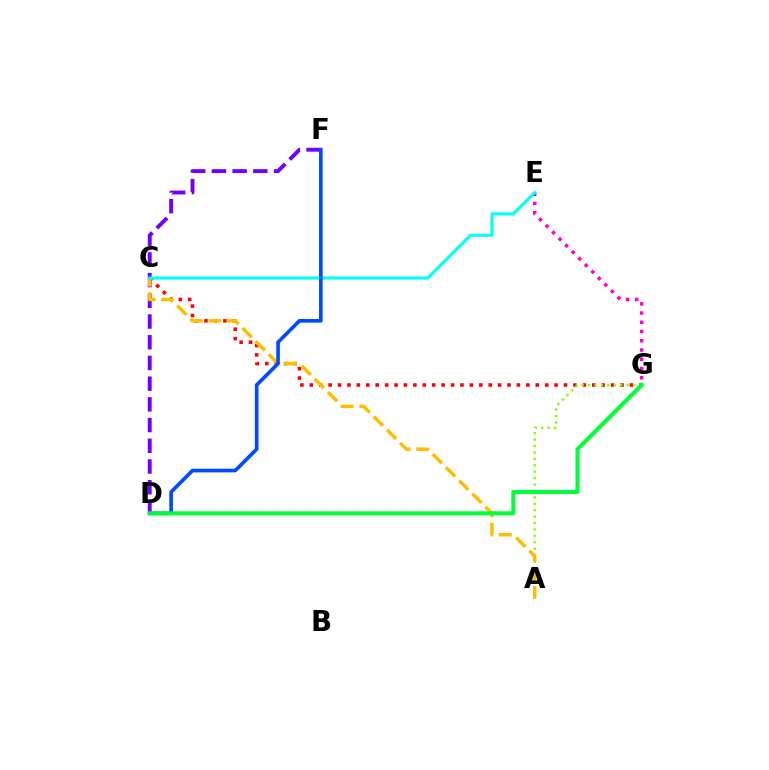{('C', 'G'): [{'color': '#ff0000', 'line_style': 'dotted', 'thickness': 2.56}], ('A', 'G'): [{'color': '#84ff00', 'line_style': 'dotted', 'thickness': 1.75}], ('D', 'F'): [{'color': '#7200ff', 'line_style': 'dashed', 'thickness': 2.81}, {'color': '#004bff', 'line_style': 'solid', 'thickness': 2.63}], ('A', 'C'): [{'color': '#ffbd00', 'line_style': 'dashed', 'thickness': 2.53}], ('E', 'G'): [{'color': '#ff00cf', 'line_style': 'dotted', 'thickness': 2.51}], ('C', 'E'): [{'color': '#00fff6', 'line_style': 'solid', 'thickness': 2.23}], ('D', 'G'): [{'color': '#00ff39', 'line_style': 'solid', 'thickness': 2.92}]}